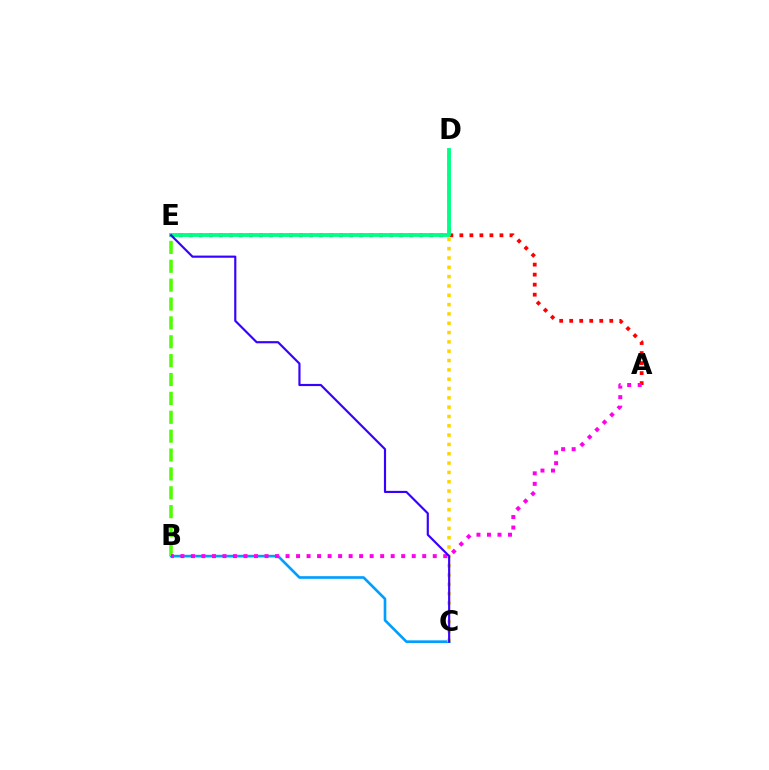{('B', 'C'): [{'color': '#009eff', 'line_style': 'solid', 'thickness': 1.9}], ('B', 'E'): [{'color': '#4fff00', 'line_style': 'dashed', 'thickness': 2.56}], ('A', 'E'): [{'color': '#ff0000', 'line_style': 'dotted', 'thickness': 2.72}], ('C', 'D'): [{'color': '#ffd500', 'line_style': 'dotted', 'thickness': 2.53}], ('A', 'B'): [{'color': '#ff00ed', 'line_style': 'dotted', 'thickness': 2.86}], ('D', 'E'): [{'color': '#00ff86', 'line_style': 'solid', 'thickness': 2.78}], ('C', 'E'): [{'color': '#3700ff', 'line_style': 'solid', 'thickness': 1.55}]}